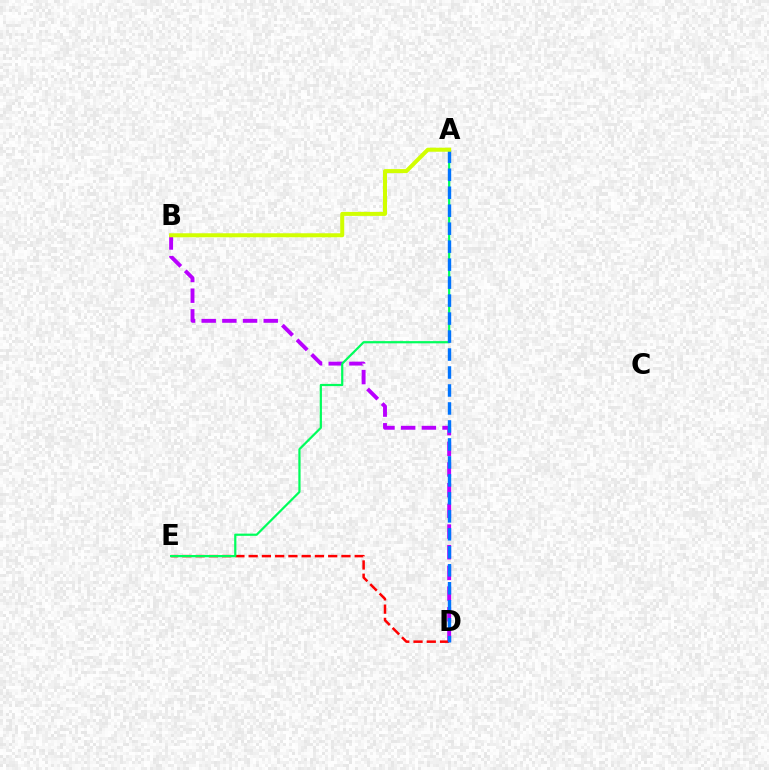{('B', 'D'): [{'color': '#b900ff', 'line_style': 'dashed', 'thickness': 2.81}], ('D', 'E'): [{'color': '#ff0000', 'line_style': 'dashed', 'thickness': 1.8}], ('A', 'E'): [{'color': '#00ff5c', 'line_style': 'solid', 'thickness': 1.59}], ('A', 'D'): [{'color': '#0074ff', 'line_style': 'dashed', 'thickness': 2.44}], ('A', 'B'): [{'color': '#d1ff00', 'line_style': 'solid', 'thickness': 2.89}]}